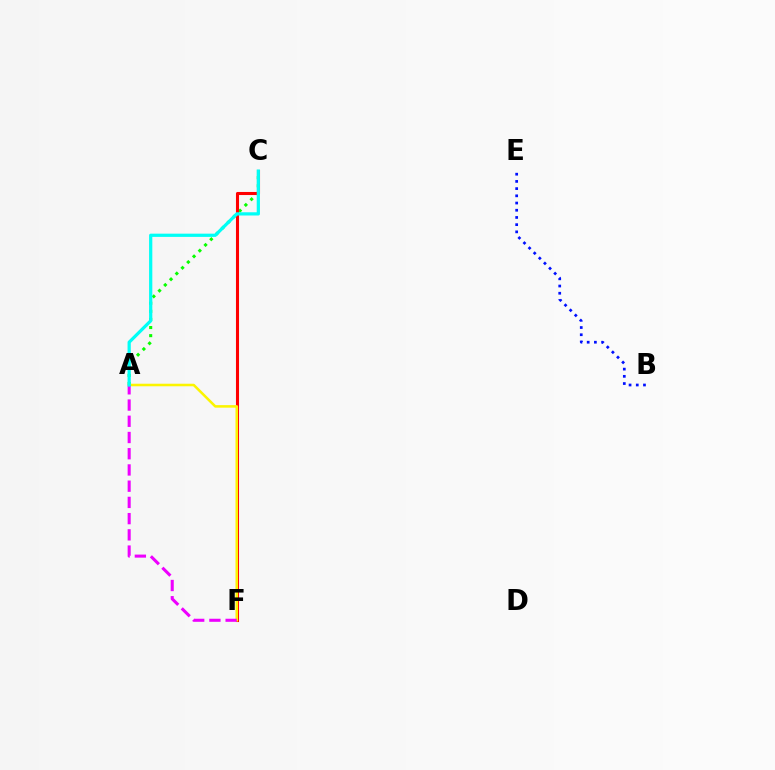{('A', 'C'): [{'color': '#08ff00', 'line_style': 'dotted', 'thickness': 2.2}, {'color': '#00fff6', 'line_style': 'solid', 'thickness': 2.33}], ('C', 'F'): [{'color': '#ff0000', 'line_style': 'solid', 'thickness': 2.21}], ('A', 'F'): [{'color': '#fcf500', 'line_style': 'solid', 'thickness': 1.83}, {'color': '#ee00ff', 'line_style': 'dashed', 'thickness': 2.2}], ('B', 'E'): [{'color': '#0010ff', 'line_style': 'dotted', 'thickness': 1.96}]}